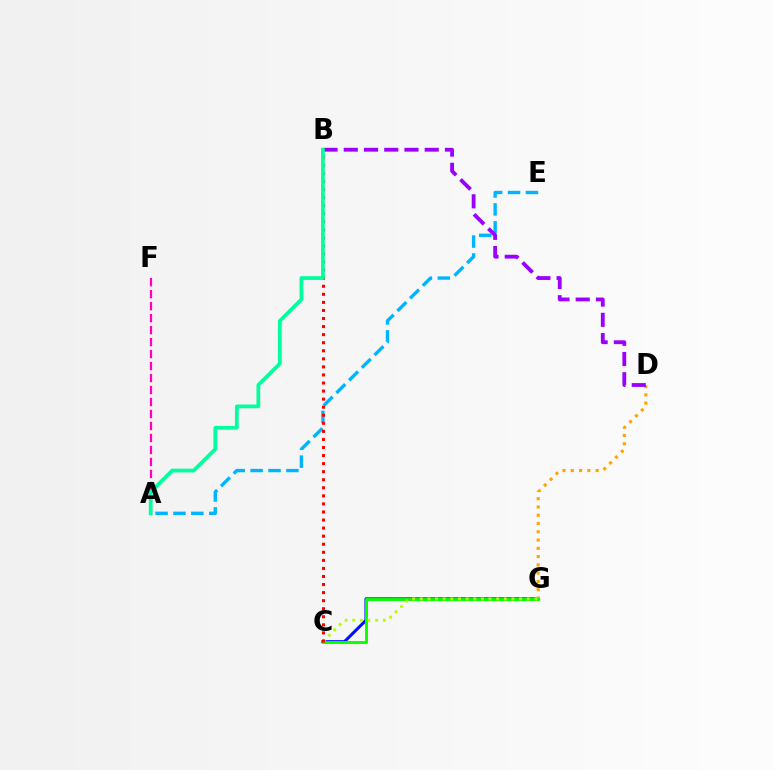{('C', 'G'): [{'color': '#0010ff', 'line_style': 'solid', 'thickness': 2.18}, {'color': '#08ff00', 'line_style': 'solid', 'thickness': 2.07}, {'color': '#b3ff00', 'line_style': 'dotted', 'thickness': 2.07}], ('D', 'G'): [{'color': '#ffa500', 'line_style': 'dotted', 'thickness': 2.25}], ('A', 'E'): [{'color': '#00b5ff', 'line_style': 'dashed', 'thickness': 2.43}], ('B', 'D'): [{'color': '#9b00ff', 'line_style': 'dashed', 'thickness': 2.75}], ('B', 'C'): [{'color': '#ff0000', 'line_style': 'dotted', 'thickness': 2.19}], ('A', 'F'): [{'color': '#ff00bd', 'line_style': 'dashed', 'thickness': 1.63}], ('A', 'B'): [{'color': '#00ff9d', 'line_style': 'solid', 'thickness': 2.7}]}